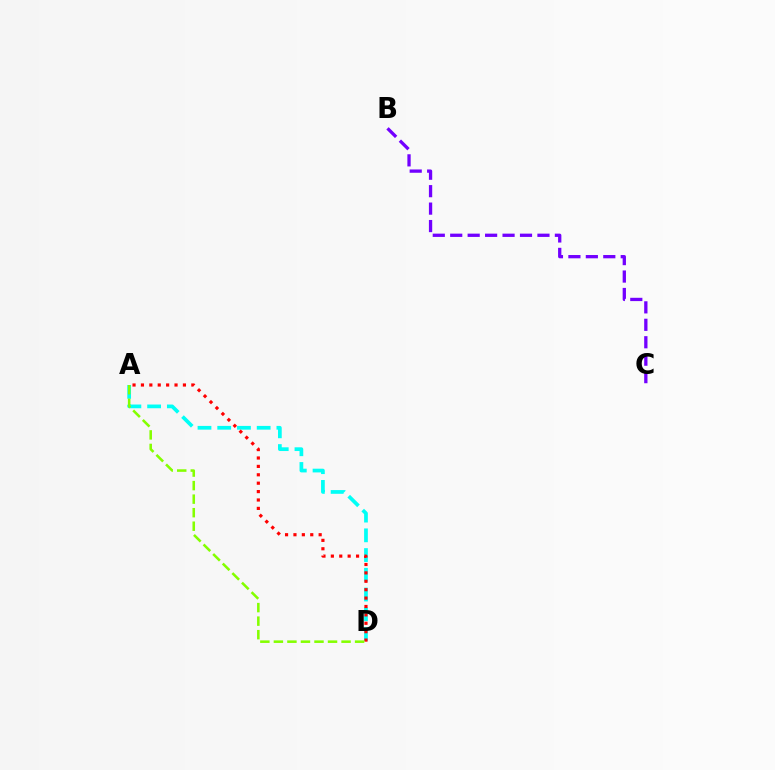{('A', 'D'): [{'color': '#00fff6', 'line_style': 'dashed', 'thickness': 2.68}, {'color': '#ff0000', 'line_style': 'dotted', 'thickness': 2.28}, {'color': '#84ff00', 'line_style': 'dashed', 'thickness': 1.84}], ('B', 'C'): [{'color': '#7200ff', 'line_style': 'dashed', 'thickness': 2.37}]}